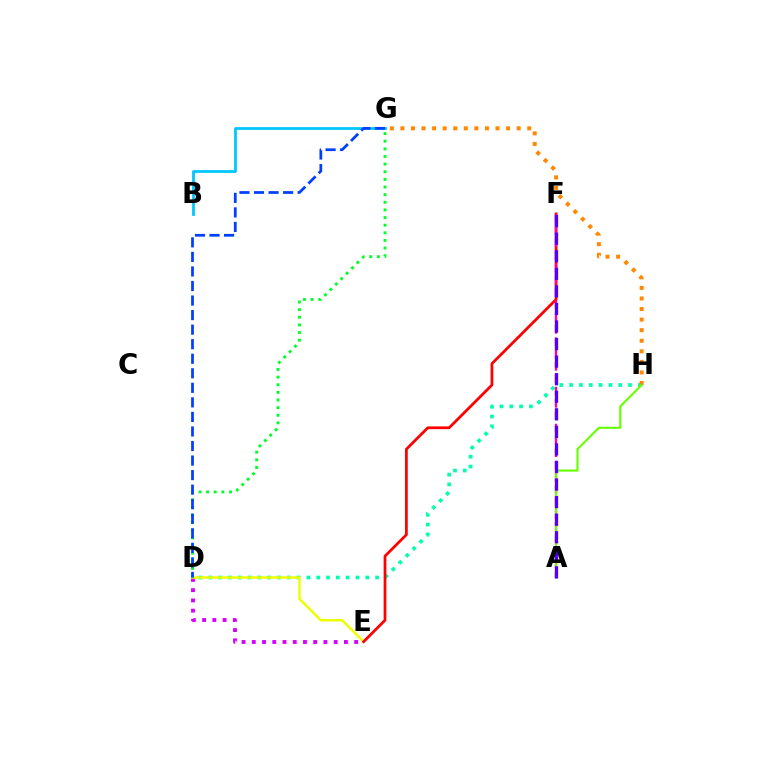{('D', 'E'): [{'color': '#d600ff', 'line_style': 'dotted', 'thickness': 2.78}, {'color': '#eeff00', 'line_style': 'solid', 'thickness': 1.78}], ('D', 'H'): [{'color': '#00ffaf', 'line_style': 'dotted', 'thickness': 2.67}], ('E', 'F'): [{'color': '#ff0000', 'line_style': 'solid', 'thickness': 1.98}], ('B', 'G'): [{'color': '#00c7ff', 'line_style': 'solid', 'thickness': 1.99}], ('D', 'G'): [{'color': '#00ff27', 'line_style': 'dotted', 'thickness': 2.07}, {'color': '#003fff', 'line_style': 'dashed', 'thickness': 1.98}], ('A', 'F'): [{'color': '#ff00a0', 'line_style': 'dashed', 'thickness': 1.68}, {'color': '#4f00ff', 'line_style': 'dashed', 'thickness': 2.39}], ('G', 'H'): [{'color': '#ff8800', 'line_style': 'dotted', 'thickness': 2.87}], ('A', 'H'): [{'color': '#66ff00', 'line_style': 'solid', 'thickness': 1.52}]}